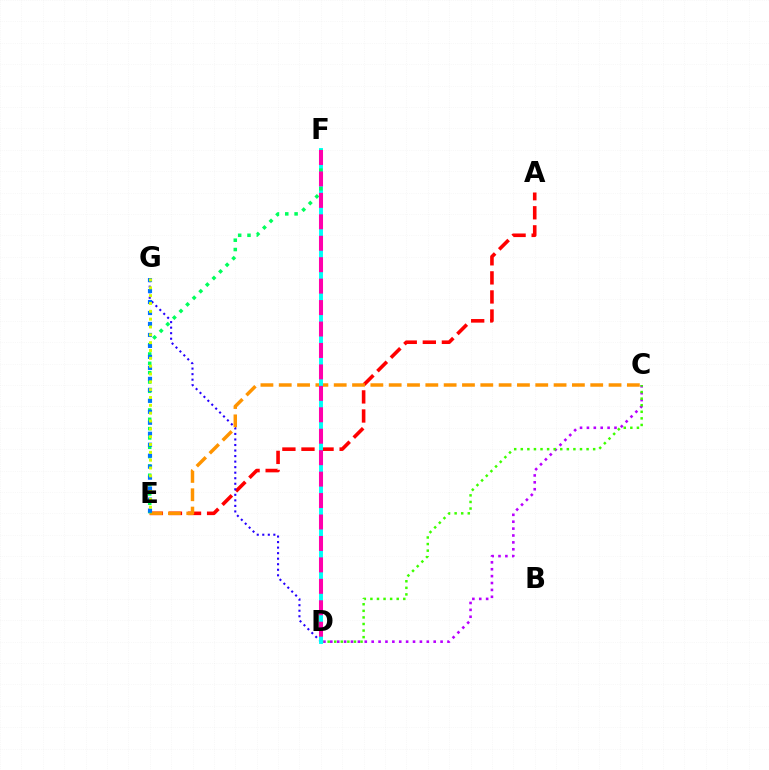{('C', 'D'): [{'color': '#b900ff', 'line_style': 'dotted', 'thickness': 1.87}, {'color': '#3dff00', 'line_style': 'dotted', 'thickness': 1.79}], ('A', 'E'): [{'color': '#ff0000', 'line_style': 'dashed', 'thickness': 2.59}], ('D', 'G'): [{'color': '#2500ff', 'line_style': 'dotted', 'thickness': 1.5}], ('C', 'E'): [{'color': '#ff9400', 'line_style': 'dashed', 'thickness': 2.49}], ('D', 'F'): [{'color': '#00fff6', 'line_style': 'solid', 'thickness': 2.82}, {'color': '#ff00ac', 'line_style': 'dashed', 'thickness': 2.91}], ('E', 'F'): [{'color': '#00ff5c', 'line_style': 'dotted', 'thickness': 2.53}], ('E', 'G'): [{'color': '#0074ff', 'line_style': 'dotted', 'thickness': 2.98}, {'color': '#d1ff00', 'line_style': 'dotted', 'thickness': 2.13}]}